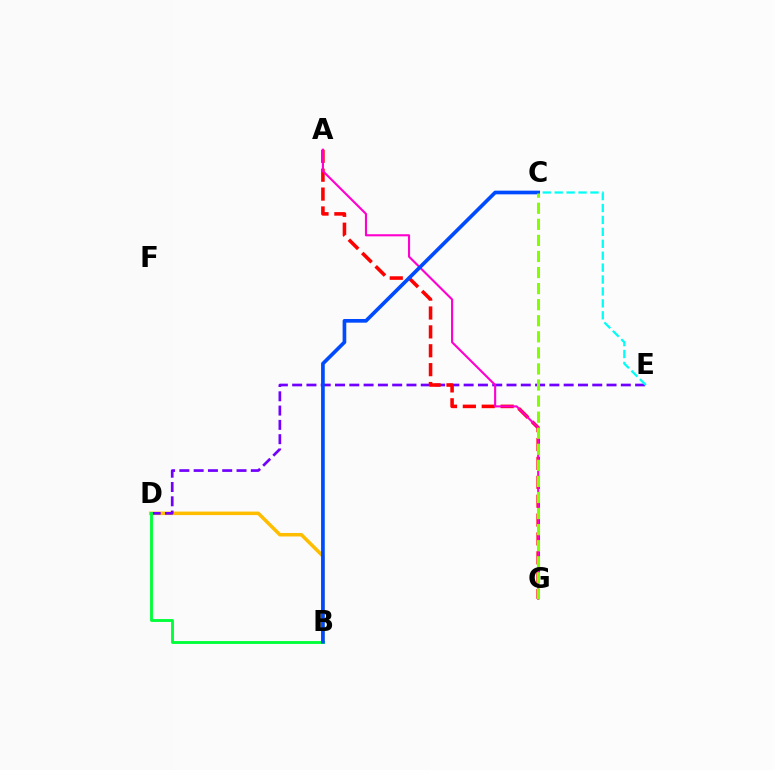{('B', 'D'): [{'color': '#ffbd00', 'line_style': 'solid', 'thickness': 2.52}, {'color': '#00ff39', 'line_style': 'solid', 'thickness': 2.06}], ('D', 'E'): [{'color': '#7200ff', 'line_style': 'dashed', 'thickness': 1.94}], ('A', 'G'): [{'color': '#ff0000', 'line_style': 'dashed', 'thickness': 2.57}, {'color': '#ff00cf', 'line_style': 'solid', 'thickness': 1.52}], ('C', 'E'): [{'color': '#00fff6', 'line_style': 'dashed', 'thickness': 1.62}], ('B', 'C'): [{'color': '#004bff', 'line_style': 'solid', 'thickness': 2.65}], ('C', 'G'): [{'color': '#84ff00', 'line_style': 'dashed', 'thickness': 2.18}]}